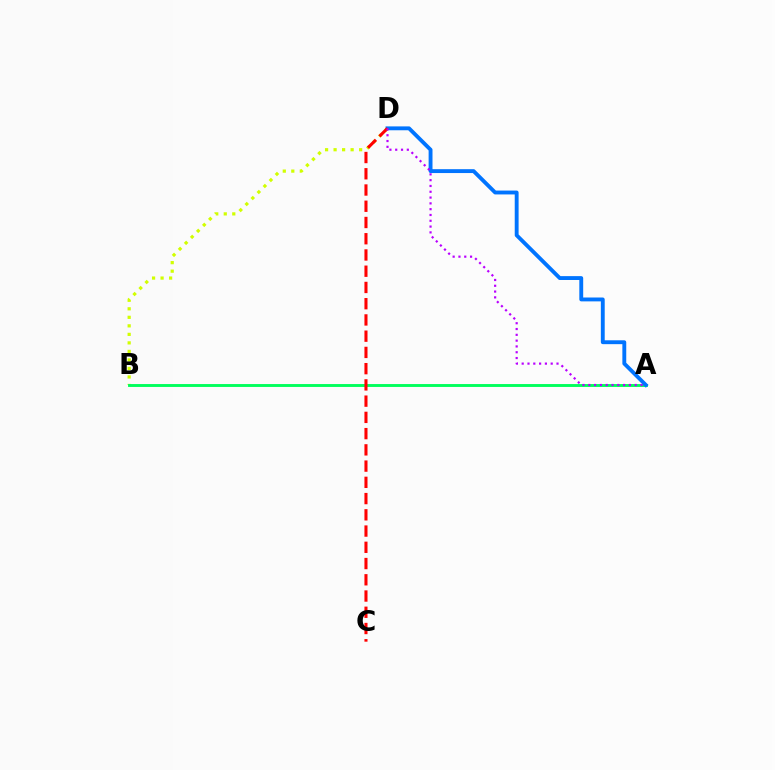{('B', 'D'): [{'color': '#d1ff00', 'line_style': 'dotted', 'thickness': 2.31}], ('A', 'B'): [{'color': '#00ff5c', 'line_style': 'solid', 'thickness': 2.08}], ('A', 'D'): [{'color': '#0074ff', 'line_style': 'solid', 'thickness': 2.79}, {'color': '#b900ff', 'line_style': 'dotted', 'thickness': 1.58}], ('C', 'D'): [{'color': '#ff0000', 'line_style': 'dashed', 'thickness': 2.21}]}